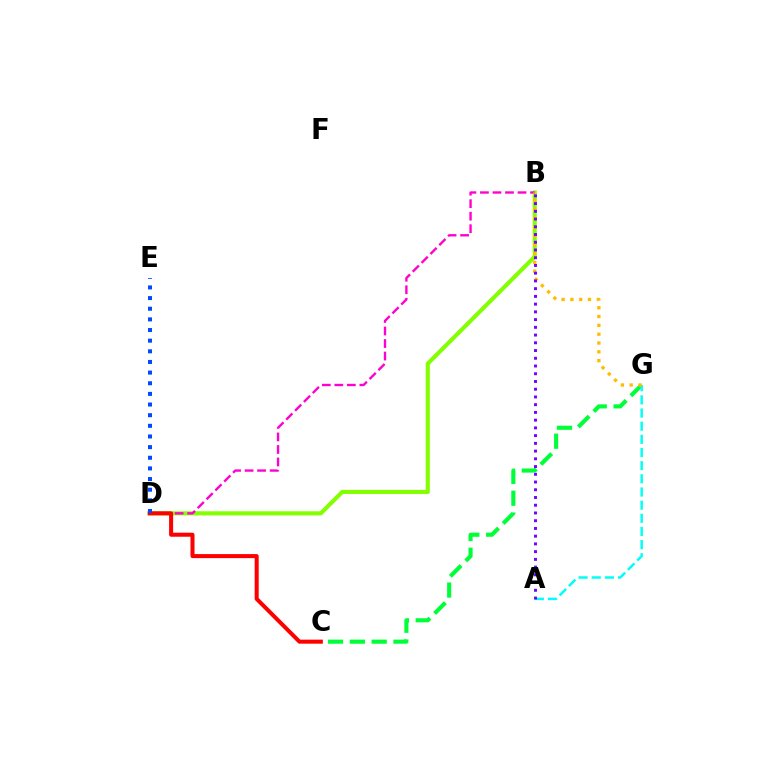{('B', 'D'): [{'color': '#84ff00', 'line_style': 'solid', 'thickness': 2.94}, {'color': '#ff00cf', 'line_style': 'dashed', 'thickness': 1.7}], ('C', 'G'): [{'color': '#00ff39', 'line_style': 'dashed', 'thickness': 2.96}], ('A', 'G'): [{'color': '#00fff6', 'line_style': 'dashed', 'thickness': 1.79}], ('C', 'D'): [{'color': '#ff0000', 'line_style': 'solid', 'thickness': 2.9}], ('D', 'E'): [{'color': '#004bff', 'line_style': 'dotted', 'thickness': 2.89}], ('B', 'G'): [{'color': '#ffbd00', 'line_style': 'dotted', 'thickness': 2.4}], ('A', 'B'): [{'color': '#7200ff', 'line_style': 'dotted', 'thickness': 2.1}]}